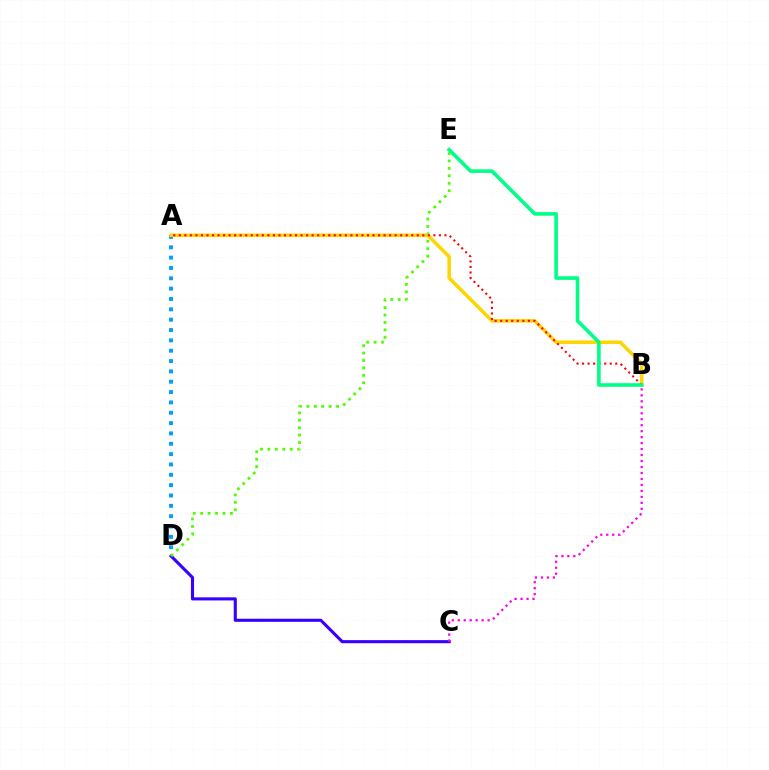{('C', 'D'): [{'color': '#3700ff', 'line_style': 'solid', 'thickness': 2.23}], ('A', 'D'): [{'color': '#009eff', 'line_style': 'dotted', 'thickness': 2.81}], ('B', 'C'): [{'color': '#ff00ed', 'line_style': 'dotted', 'thickness': 1.62}], ('D', 'E'): [{'color': '#4fff00', 'line_style': 'dotted', 'thickness': 2.02}], ('A', 'B'): [{'color': '#ffd500', 'line_style': 'solid', 'thickness': 2.53}, {'color': '#ff0000', 'line_style': 'dotted', 'thickness': 1.5}], ('B', 'E'): [{'color': '#00ff86', 'line_style': 'solid', 'thickness': 2.6}]}